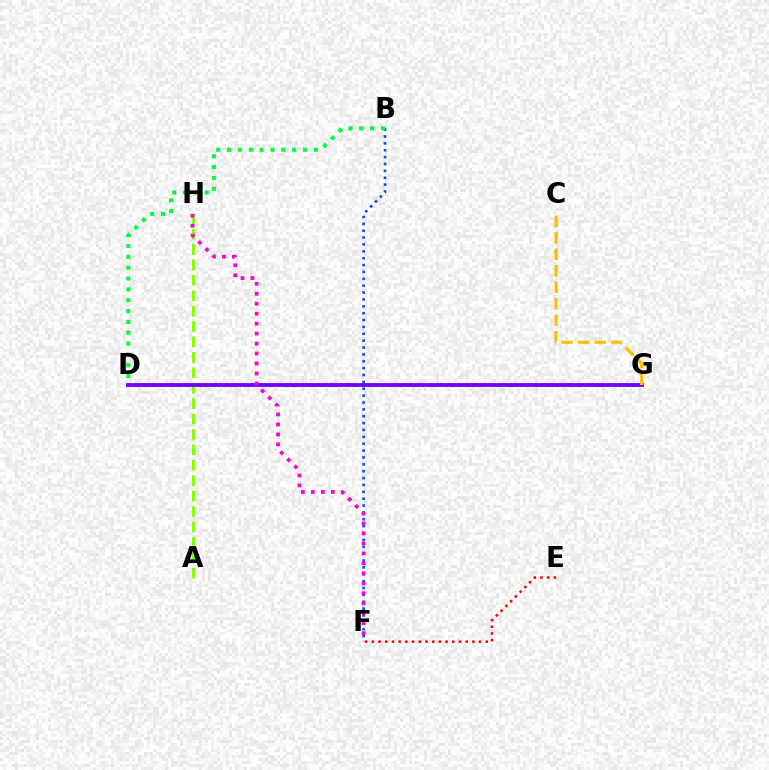{('E', 'F'): [{'color': '#ff0000', 'line_style': 'dotted', 'thickness': 1.82}], ('D', 'G'): [{'color': '#00fff6', 'line_style': 'dotted', 'thickness': 1.66}, {'color': '#7200ff', 'line_style': 'solid', 'thickness': 2.76}], ('A', 'H'): [{'color': '#84ff00', 'line_style': 'dashed', 'thickness': 2.09}], ('B', 'F'): [{'color': '#004bff', 'line_style': 'dotted', 'thickness': 1.87}], ('B', 'D'): [{'color': '#00ff39', 'line_style': 'dotted', 'thickness': 2.95}], ('F', 'H'): [{'color': '#ff00cf', 'line_style': 'dotted', 'thickness': 2.71}], ('C', 'G'): [{'color': '#ffbd00', 'line_style': 'dashed', 'thickness': 2.24}]}